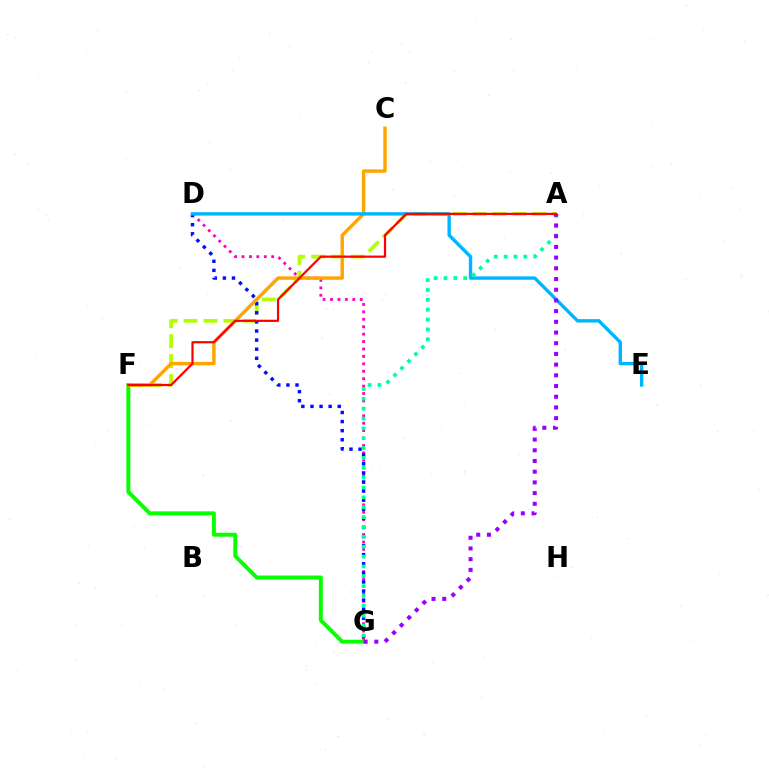{('D', 'G'): [{'color': '#ff00bd', 'line_style': 'dotted', 'thickness': 2.02}, {'color': '#0010ff', 'line_style': 'dotted', 'thickness': 2.47}], ('A', 'F'): [{'color': '#b3ff00', 'line_style': 'dashed', 'thickness': 2.7}, {'color': '#ff0000', 'line_style': 'solid', 'thickness': 1.59}], ('F', 'G'): [{'color': '#08ff00', 'line_style': 'solid', 'thickness': 2.83}], ('C', 'F'): [{'color': '#ffa500', 'line_style': 'solid', 'thickness': 2.47}], ('D', 'E'): [{'color': '#00b5ff', 'line_style': 'solid', 'thickness': 2.44}], ('A', 'G'): [{'color': '#00ff9d', 'line_style': 'dotted', 'thickness': 2.68}, {'color': '#9b00ff', 'line_style': 'dotted', 'thickness': 2.91}]}